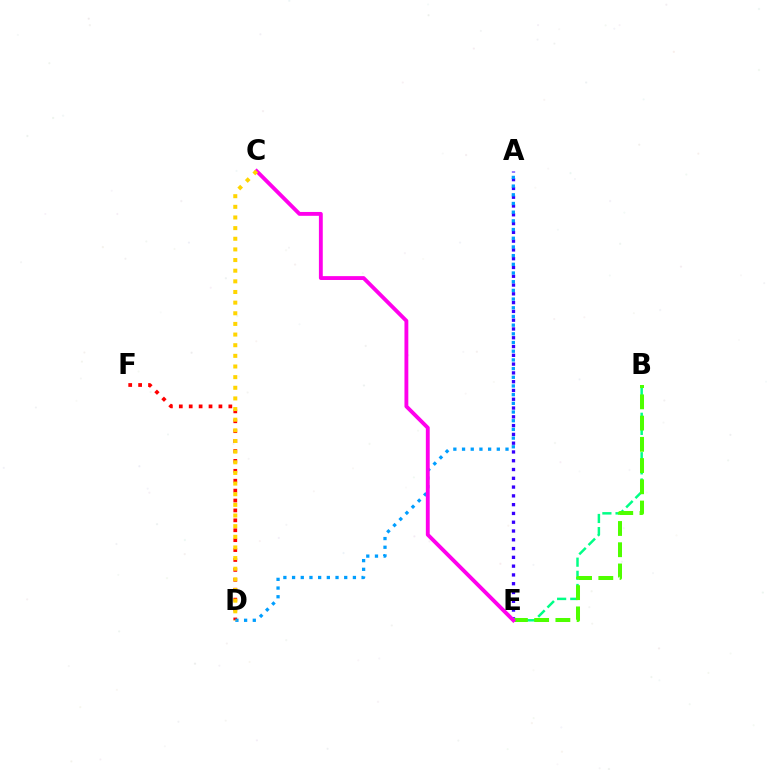{('A', 'E'): [{'color': '#3700ff', 'line_style': 'dotted', 'thickness': 2.39}], ('D', 'F'): [{'color': '#ff0000', 'line_style': 'dotted', 'thickness': 2.69}], ('A', 'D'): [{'color': '#009eff', 'line_style': 'dotted', 'thickness': 2.36}], ('B', 'E'): [{'color': '#00ff86', 'line_style': 'dashed', 'thickness': 1.79}, {'color': '#4fff00', 'line_style': 'dashed', 'thickness': 2.88}], ('C', 'E'): [{'color': '#ff00ed', 'line_style': 'solid', 'thickness': 2.78}], ('C', 'D'): [{'color': '#ffd500', 'line_style': 'dotted', 'thickness': 2.89}]}